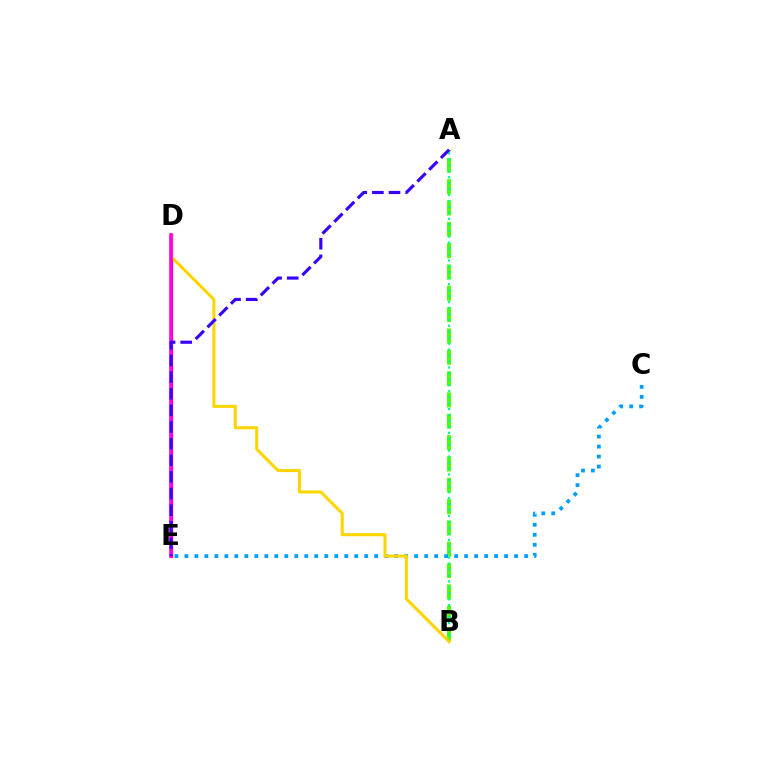{('D', 'E'): [{'color': '#ff0000', 'line_style': 'solid', 'thickness': 2.37}, {'color': '#ff00ed', 'line_style': 'solid', 'thickness': 2.55}], ('A', 'B'): [{'color': '#4fff00', 'line_style': 'dashed', 'thickness': 2.9}, {'color': '#00ff86', 'line_style': 'dotted', 'thickness': 1.61}], ('C', 'E'): [{'color': '#009eff', 'line_style': 'dotted', 'thickness': 2.71}], ('B', 'D'): [{'color': '#ffd500', 'line_style': 'solid', 'thickness': 2.19}], ('A', 'E'): [{'color': '#3700ff', 'line_style': 'dashed', 'thickness': 2.26}]}